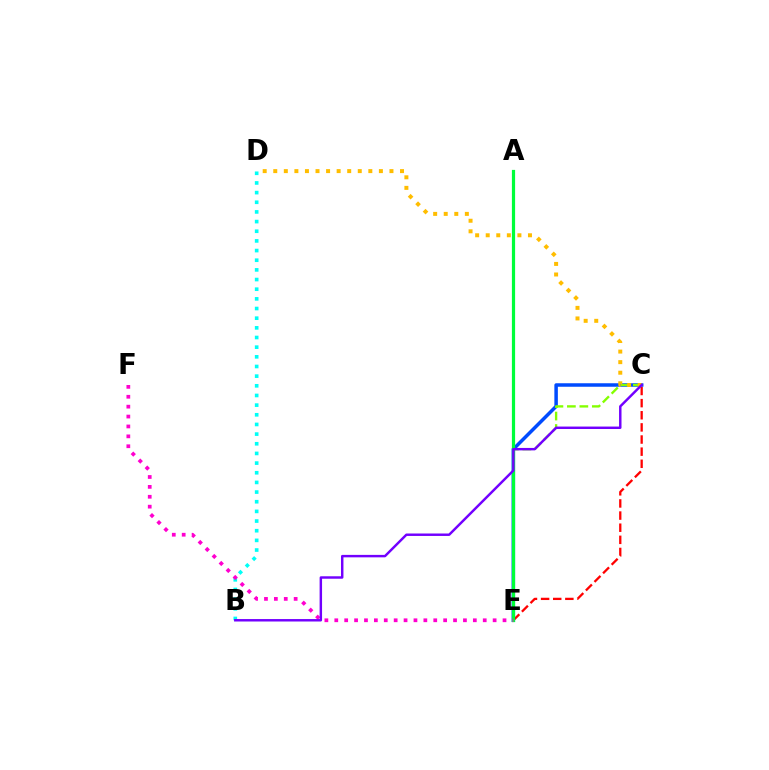{('B', 'D'): [{'color': '#00fff6', 'line_style': 'dotted', 'thickness': 2.62}], ('C', 'E'): [{'color': '#ff0000', 'line_style': 'dashed', 'thickness': 1.65}, {'color': '#004bff', 'line_style': 'solid', 'thickness': 2.52}, {'color': '#84ff00', 'line_style': 'dashed', 'thickness': 1.69}], ('A', 'E'): [{'color': '#00ff39', 'line_style': 'solid', 'thickness': 2.31}], ('C', 'D'): [{'color': '#ffbd00', 'line_style': 'dotted', 'thickness': 2.87}], ('E', 'F'): [{'color': '#ff00cf', 'line_style': 'dotted', 'thickness': 2.69}], ('B', 'C'): [{'color': '#7200ff', 'line_style': 'solid', 'thickness': 1.76}]}